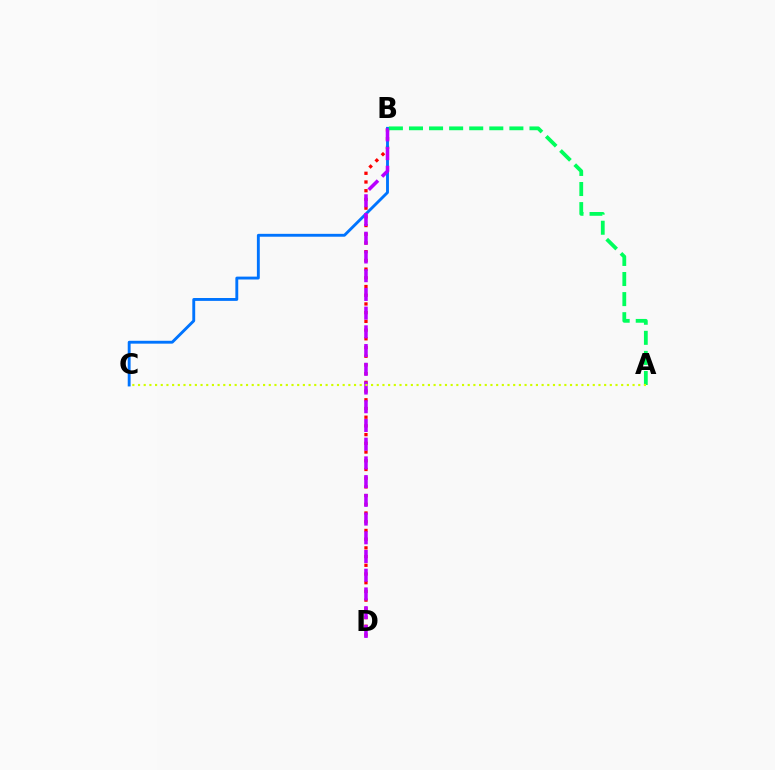{('B', 'D'): [{'color': '#ff0000', 'line_style': 'dotted', 'thickness': 2.37}, {'color': '#b900ff', 'line_style': 'dashed', 'thickness': 2.54}], ('B', 'C'): [{'color': '#0074ff', 'line_style': 'solid', 'thickness': 2.07}], ('A', 'B'): [{'color': '#00ff5c', 'line_style': 'dashed', 'thickness': 2.73}], ('A', 'C'): [{'color': '#d1ff00', 'line_style': 'dotted', 'thickness': 1.54}]}